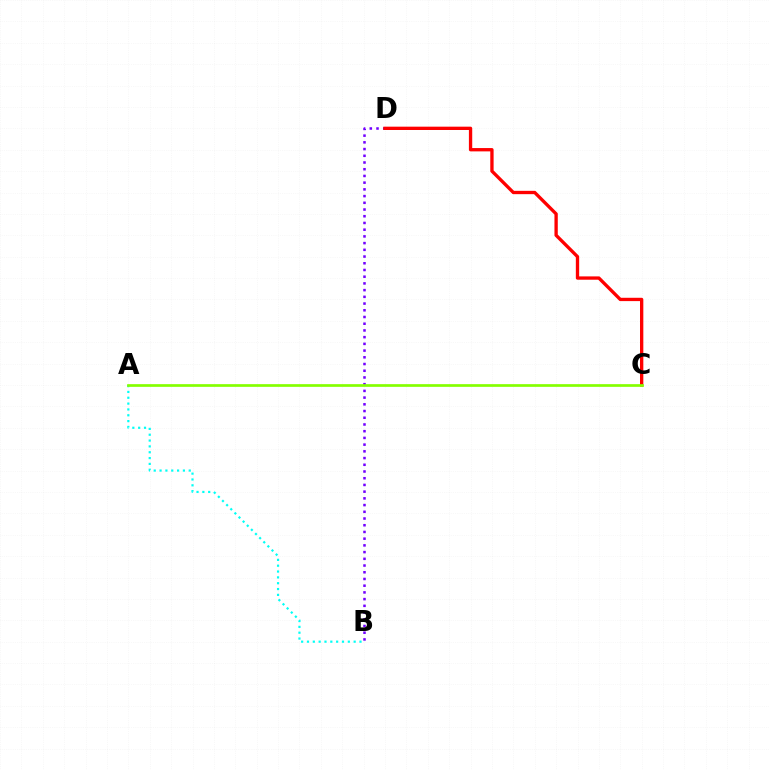{('B', 'D'): [{'color': '#7200ff', 'line_style': 'dotted', 'thickness': 1.83}], ('C', 'D'): [{'color': '#ff0000', 'line_style': 'solid', 'thickness': 2.39}], ('A', 'B'): [{'color': '#00fff6', 'line_style': 'dotted', 'thickness': 1.59}], ('A', 'C'): [{'color': '#84ff00', 'line_style': 'solid', 'thickness': 1.94}]}